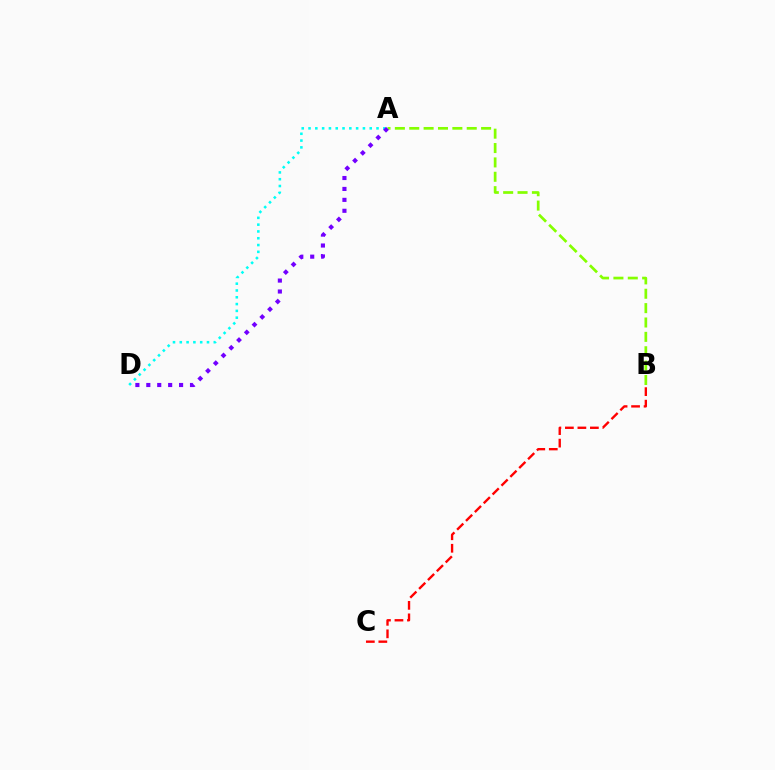{('A', 'B'): [{'color': '#84ff00', 'line_style': 'dashed', 'thickness': 1.95}], ('B', 'C'): [{'color': '#ff0000', 'line_style': 'dashed', 'thickness': 1.7}], ('A', 'D'): [{'color': '#00fff6', 'line_style': 'dotted', 'thickness': 1.85}, {'color': '#7200ff', 'line_style': 'dotted', 'thickness': 2.97}]}